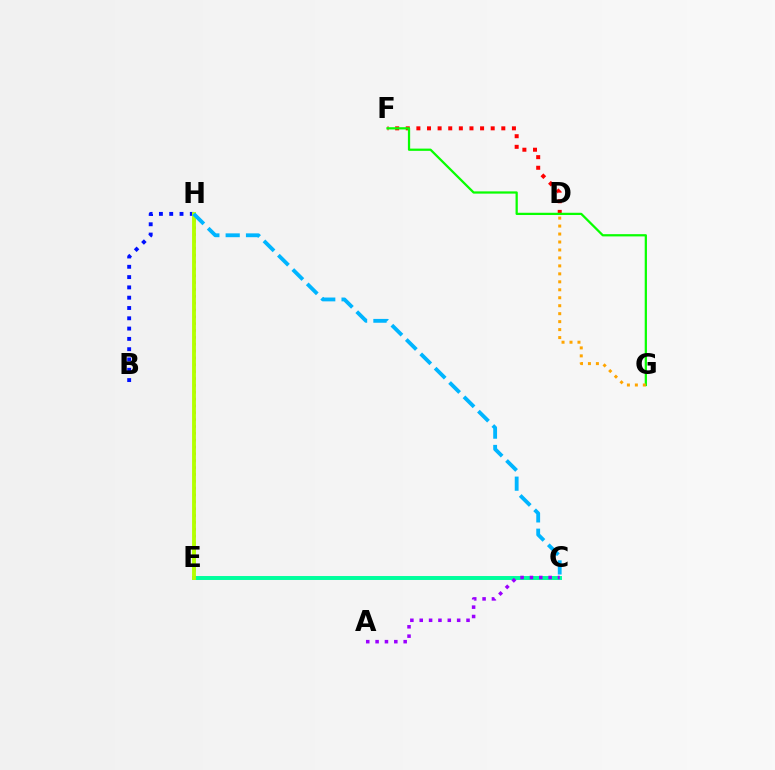{('C', 'E'): [{'color': '#00ff9d', 'line_style': 'solid', 'thickness': 2.85}], ('D', 'F'): [{'color': '#ff0000', 'line_style': 'dotted', 'thickness': 2.88}], ('B', 'H'): [{'color': '#0010ff', 'line_style': 'dotted', 'thickness': 2.8}], ('E', 'H'): [{'color': '#ff00bd', 'line_style': 'dotted', 'thickness': 1.86}, {'color': '#b3ff00', 'line_style': 'solid', 'thickness': 2.79}], ('F', 'G'): [{'color': '#08ff00', 'line_style': 'solid', 'thickness': 1.62}], ('D', 'G'): [{'color': '#ffa500', 'line_style': 'dotted', 'thickness': 2.16}], ('A', 'C'): [{'color': '#9b00ff', 'line_style': 'dotted', 'thickness': 2.54}], ('C', 'H'): [{'color': '#00b5ff', 'line_style': 'dashed', 'thickness': 2.76}]}